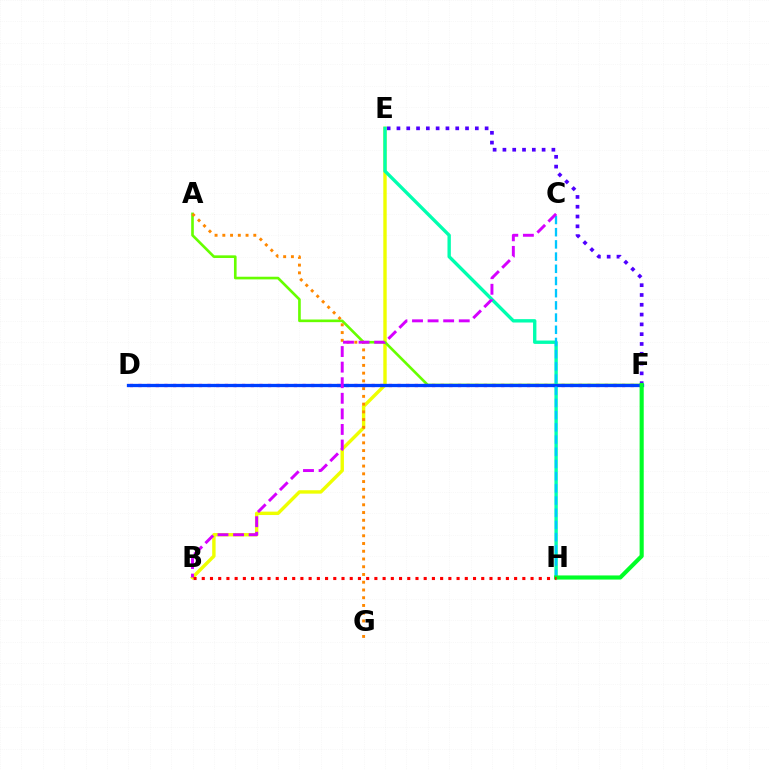{('E', 'F'): [{'color': '#4f00ff', 'line_style': 'dotted', 'thickness': 2.66}], ('B', 'E'): [{'color': '#eeff00', 'line_style': 'solid', 'thickness': 2.45}], ('A', 'F'): [{'color': '#66ff00', 'line_style': 'solid', 'thickness': 1.9}], ('D', 'F'): [{'color': '#ff00a0', 'line_style': 'dotted', 'thickness': 2.35}, {'color': '#003fff', 'line_style': 'solid', 'thickness': 2.36}], ('A', 'G'): [{'color': '#ff8800', 'line_style': 'dotted', 'thickness': 2.1}], ('E', 'H'): [{'color': '#00ffaf', 'line_style': 'solid', 'thickness': 2.43}], ('C', 'H'): [{'color': '#00c7ff', 'line_style': 'dashed', 'thickness': 1.66}], ('B', 'C'): [{'color': '#d600ff', 'line_style': 'dashed', 'thickness': 2.12}], ('F', 'H'): [{'color': '#00ff27', 'line_style': 'solid', 'thickness': 2.97}], ('B', 'H'): [{'color': '#ff0000', 'line_style': 'dotted', 'thickness': 2.23}]}